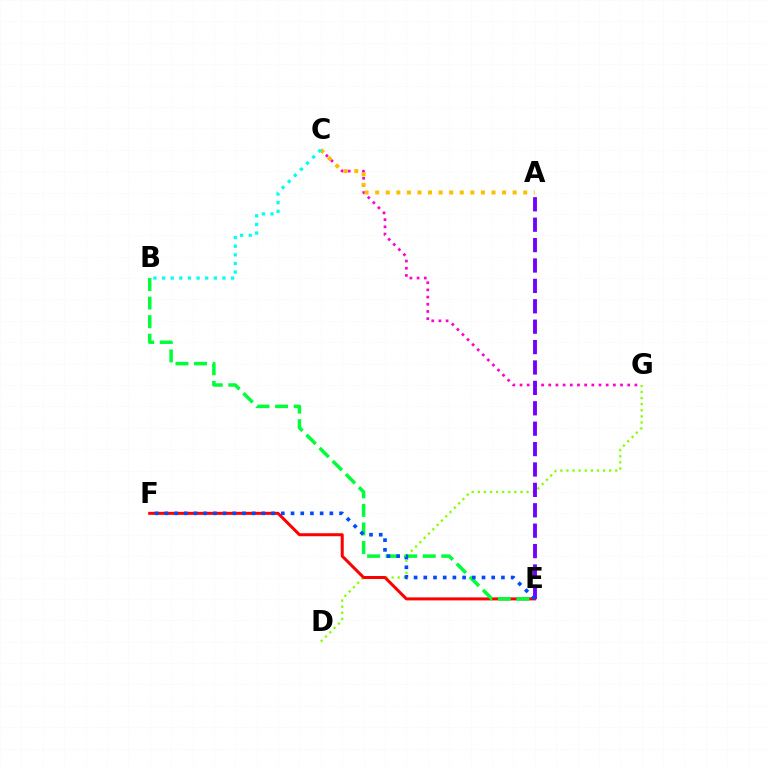{('C', 'G'): [{'color': '#ff00cf', 'line_style': 'dotted', 'thickness': 1.95}], ('D', 'G'): [{'color': '#84ff00', 'line_style': 'dotted', 'thickness': 1.66}], ('E', 'F'): [{'color': '#ff0000', 'line_style': 'solid', 'thickness': 2.17}, {'color': '#004bff', 'line_style': 'dotted', 'thickness': 2.64}], ('A', 'C'): [{'color': '#ffbd00', 'line_style': 'dotted', 'thickness': 2.87}], ('B', 'C'): [{'color': '#00fff6', 'line_style': 'dotted', 'thickness': 2.34}], ('B', 'E'): [{'color': '#00ff39', 'line_style': 'dashed', 'thickness': 2.52}], ('A', 'E'): [{'color': '#7200ff', 'line_style': 'dashed', 'thickness': 2.77}]}